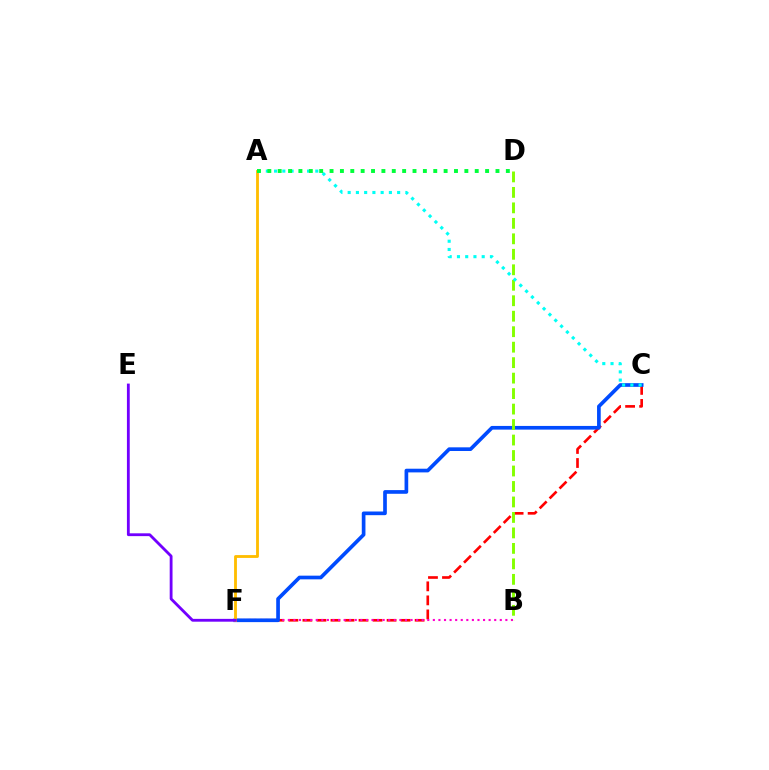{('C', 'F'): [{'color': '#ff0000', 'line_style': 'dashed', 'thickness': 1.91}, {'color': '#004bff', 'line_style': 'solid', 'thickness': 2.65}], ('B', 'F'): [{'color': '#ff00cf', 'line_style': 'dotted', 'thickness': 1.52}], ('A', 'F'): [{'color': '#ffbd00', 'line_style': 'solid', 'thickness': 2.04}], ('B', 'D'): [{'color': '#84ff00', 'line_style': 'dashed', 'thickness': 2.1}], ('A', 'C'): [{'color': '#00fff6', 'line_style': 'dotted', 'thickness': 2.24}], ('E', 'F'): [{'color': '#7200ff', 'line_style': 'solid', 'thickness': 2.03}], ('A', 'D'): [{'color': '#00ff39', 'line_style': 'dotted', 'thickness': 2.82}]}